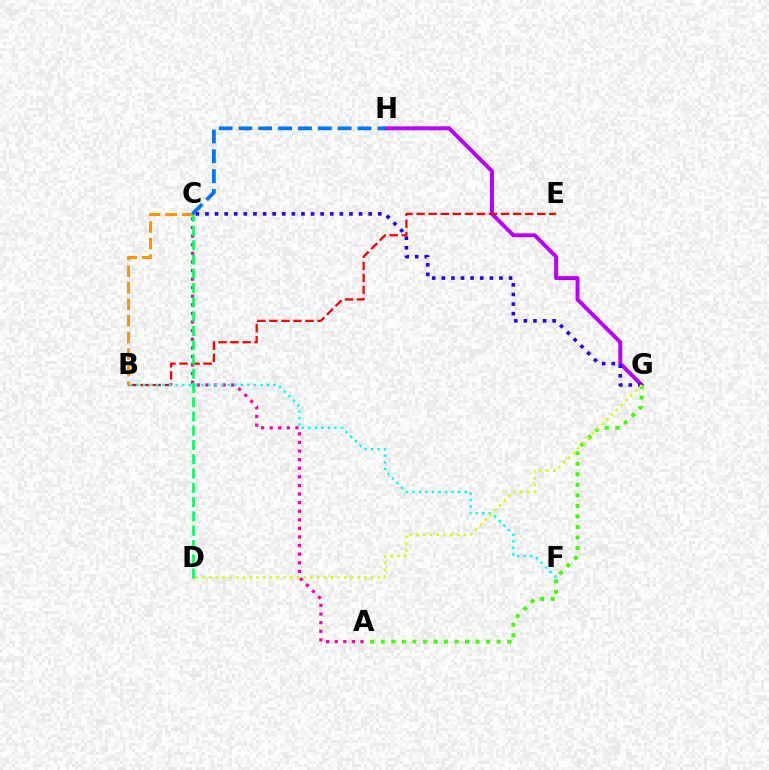{('G', 'H'): [{'color': '#b900ff', 'line_style': 'solid', 'thickness': 2.83}], ('A', 'G'): [{'color': '#3dff00', 'line_style': 'dotted', 'thickness': 2.86}], ('B', 'E'): [{'color': '#ff0000', 'line_style': 'dashed', 'thickness': 1.64}], ('B', 'C'): [{'color': '#ff9400', 'line_style': 'dashed', 'thickness': 2.25}], ('A', 'C'): [{'color': '#ff00ac', 'line_style': 'dotted', 'thickness': 2.33}], ('C', 'G'): [{'color': '#2500ff', 'line_style': 'dotted', 'thickness': 2.61}], ('B', 'F'): [{'color': '#00fff6', 'line_style': 'dotted', 'thickness': 1.77}], ('D', 'G'): [{'color': '#d1ff00', 'line_style': 'dotted', 'thickness': 1.84}], ('C', 'D'): [{'color': '#00ff5c', 'line_style': 'dashed', 'thickness': 1.94}], ('C', 'H'): [{'color': '#0074ff', 'line_style': 'dashed', 'thickness': 2.7}]}